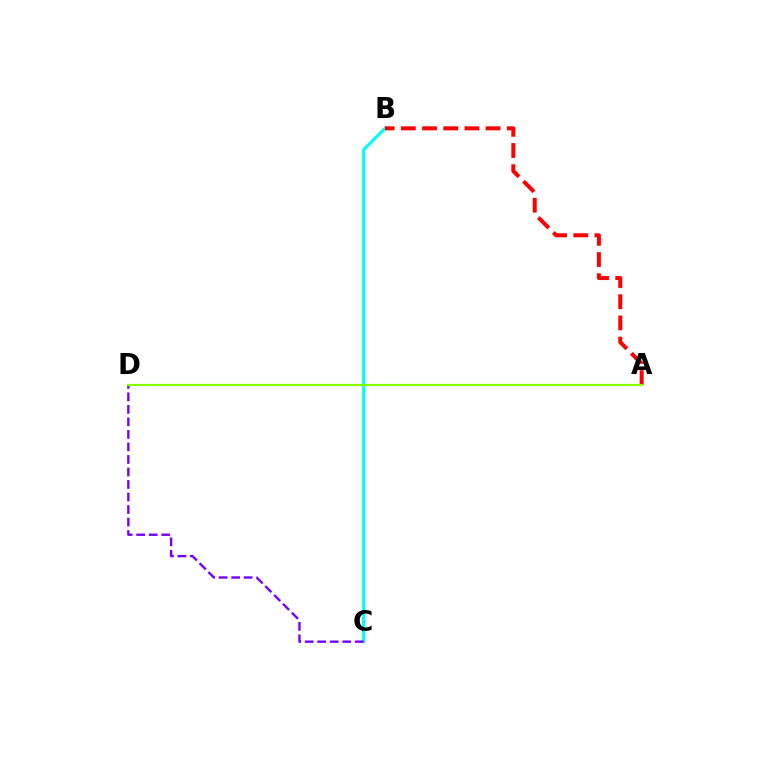{('B', 'C'): [{'color': '#00fff6', 'line_style': 'solid', 'thickness': 2.23}], ('A', 'B'): [{'color': '#ff0000', 'line_style': 'dashed', 'thickness': 2.88}], ('C', 'D'): [{'color': '#7200ff', 'line_style': 'dashed', 'thickness': 1.7}], ('A', 'D'): [{'color': '#84ff00', 'line_style': 'solid', 'thickness': 1.57}]}